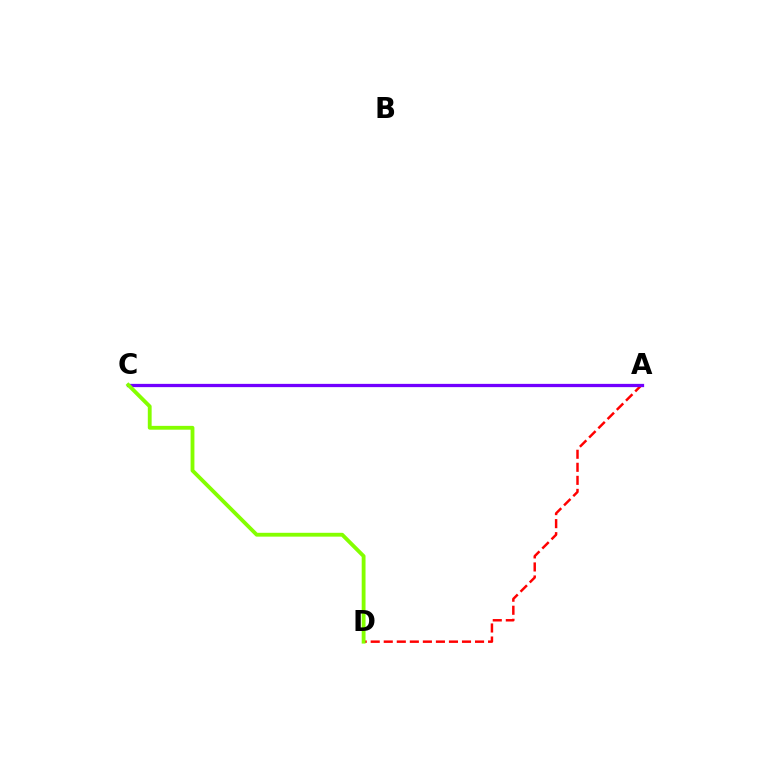{('A', 'C'): [{'color': '#00fff6', 'line_style': 'solid', 'thickness': 2.12}, {'color': '#7200ff', 'line_style': 'solid', 'thickness': 2.35}], ('A', 'D'): [{'color': '#ff0000', 'line_style': 'dashed', 'thickness': 1.77}], ('C', 'D'): [{'color': '#84ff00', 'line_style': 'solid', 'thickness': 2.76}]}